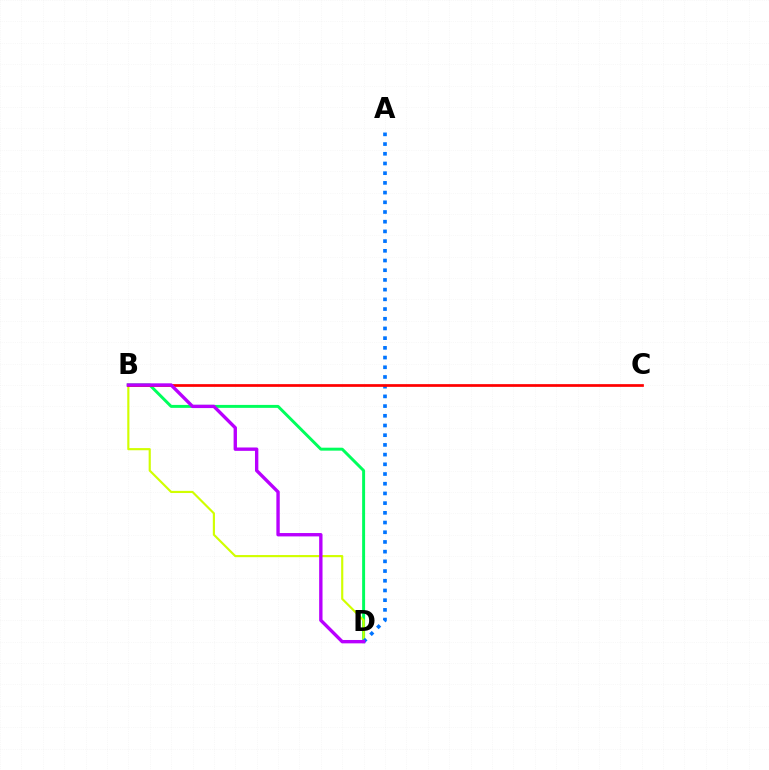{('B', 'D'): [{'color': '#00ff5c', 'line_style': 'solid', 'thickness': 2.13}, {'color': '#d1ff00', 'line_style': 'solid', 'thickness': 1.55}, {'color': '#b900ff', 'line_style': 'solid', 'thickness': 2.42}], ('A', 'D'): [{'color': '#0074ff', 'line_style': 'dotted', 'thickness': 2.64}], ('B', 'C'): [{'color': '#ff0000', 'line_style': 'solid', 'thickness': 1.96}]}